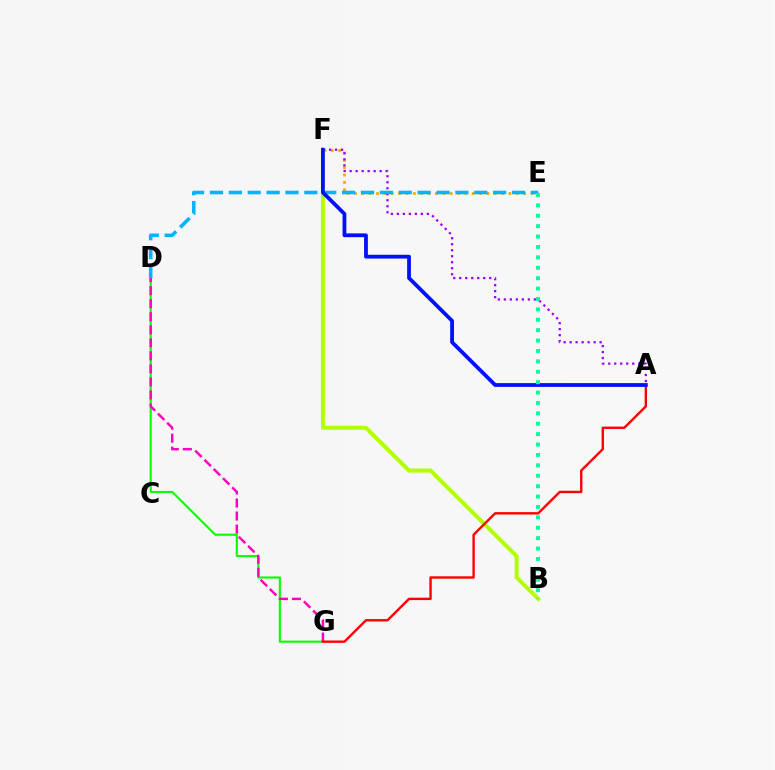{('E', 'F'): [{'color': '#ffa500', 'line_style': 'dotted', 'thickness': 2.0}], ('D', 'G'): [{'color': '#08ff00', 'line_style': 'solid', 'thickness': 1.52}, {'color': '#ff00bd', 'line_style': 'dashed', 'thickness': 1.77}], ('A', 'F'): [{'color': '#9b00ff', 'line_style': 'dotted', 'thickness': 1.63}, {'color': '#0010ff', 'line_style': 'solid', 'thickness': 2.72}], ('D', 'E'): [{'color': '#00b5ff', 'line_style': 'dashed', 'thickness': 2.56}], ('B', 'F'): [{'color': '#b3ff00', 'line_style': 'solid', 'thickness': 2.87}], ('A', 'G'): [{'color': '#ff0000', 'line_style': 'solid', 'thickness': 1.72}], ('B', 'E'): [{'color': '#00ff9d', 'line_style': 'dotted', 'thickness': 2.83}]}